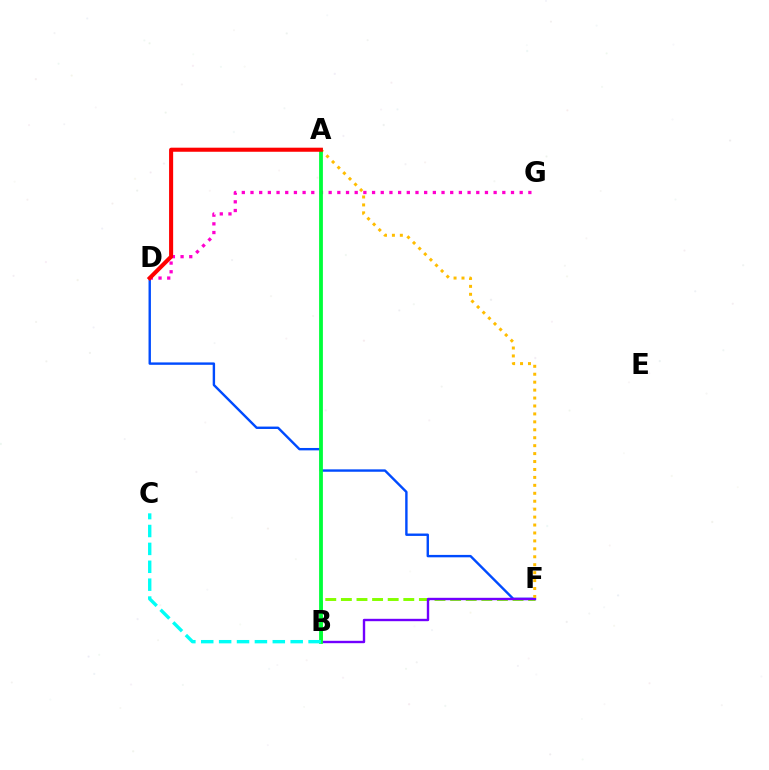{('D', 'F'): [{'color': '#004bff', 'line_style': 'solid', 'thickness': 1.73}], ('B', 'F'): [{'color': '#84ff00', 'line_style': 'dashed', 'thickness': 2.12}, {'color': '#7200ff', 'line_style': 'solid', 'thickness': 1.71}], ('A', 'F'): [{'color': '#ffbd00', 'line_style': 'dotted', 'thickness': 2.16}], ('D', 'G'): [{'color': '#ff00cf', 'line_style': 'dotted', 'thickness': 2.36}], ('A', 'B'): [{'color': '#00ff39', 'line_style': 'solid', 'thickness': 2.73}], ('A', 'D'): [{'color': '#ff0000', 'line_style': 'solid', 'thickness': 2.93}], ('B', 'C'): [{'color': '#00fff6', 'line_style': 'dashed', 'thickness': 2.43}]}